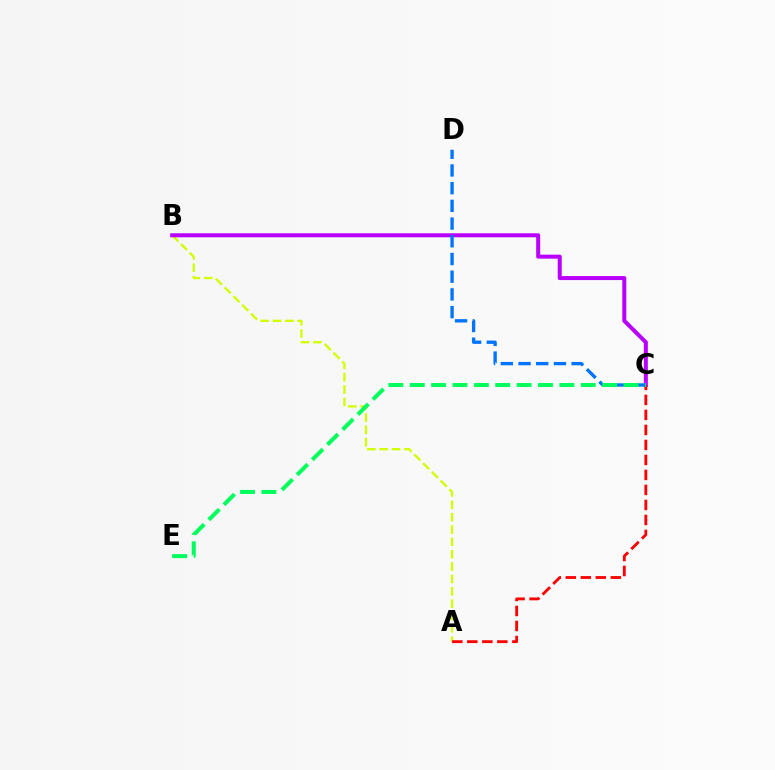{('A', 'B'): [{'color': '#d1ff00', 'line_style': 'dashed', 'thickness': 1.68}], ('B', 'C'): [{'color': '#b900ff', 'line_style': 'solid', 'thickness': 2.89}], ('A', 'C'): [{'color': '#ff0000', 'line_style': 'dashed', 'thickness': 2.04}], ('C', 'D'): [{'color': '#0074ff', 'line_style': 'dashed', 'thickness': 2.41}], ('C', 'E'): [{'color': '#00ff5c', 'line_style': 'dashed', 'thickness': 2.9}]}